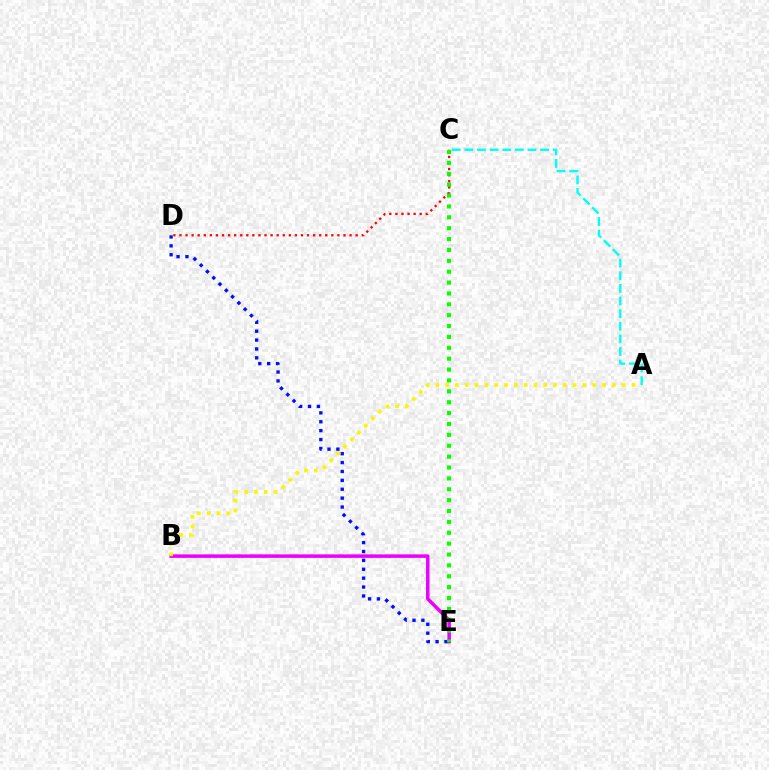{('B', 'E'): [{'color': '#ee00ff', 'line_style': 'solid', 'thickness': 2.53}], ('C', 'D'): [{'color': '#ff0000', 'line_style': 'dotted', 'thickness': 1.65}], ('D', 'E'): [{'color': '#0010ff', 'line_style': 'dotted', 'thickness': 2.41}], ('A', 'B'): [{'color': '#fcf500', 'line_style': 'dotted', 'thickness': 2.67}], ('C', 'E'): [{'color': '#08ff00', 'line_style': 'dotted', 'thickness': 2.96}], ('A', 'C'): [{'color': '#00fff6', 'line_style': 'dashed', 'thickness': 1.71}]}